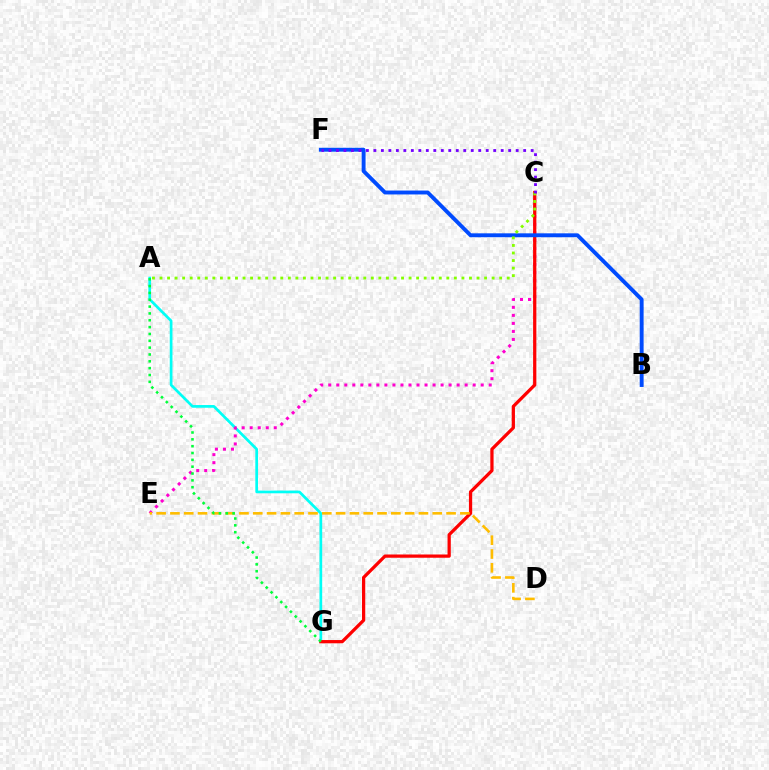{('A', 'G'): [{'color': '#00fff6', 'line_style': 'solid', 'thickness': 1.94}, {'color': '#00ff39', 'line_style': 'dotted', 'thickness': 1.86}], ('C', 'E'): [{'color': '#ff00cf', 'line_style': 'dotted', 'thickness': 2.18}], ('C', 'G'): [{'color': '#ff0000', 'line_style': 'solid', 'thickness': 2.34}], ('D', 'E'): [{'color': '#ffbd00', 'line_style': 'dashed', 'thickness': 1.88}], ('B', 'F'): [{'color': '#004bff', 'line_style': 'solid', 'thickness': 2.81}], ('A', 'C'): [{'color': '#84ff00', 'line_style': 'dotted', 'thickness': 2.05}], ('C', 'F'): [{'color': '#7200ff', 'line_style': 'dotted', 'thickness': 2.03}]}